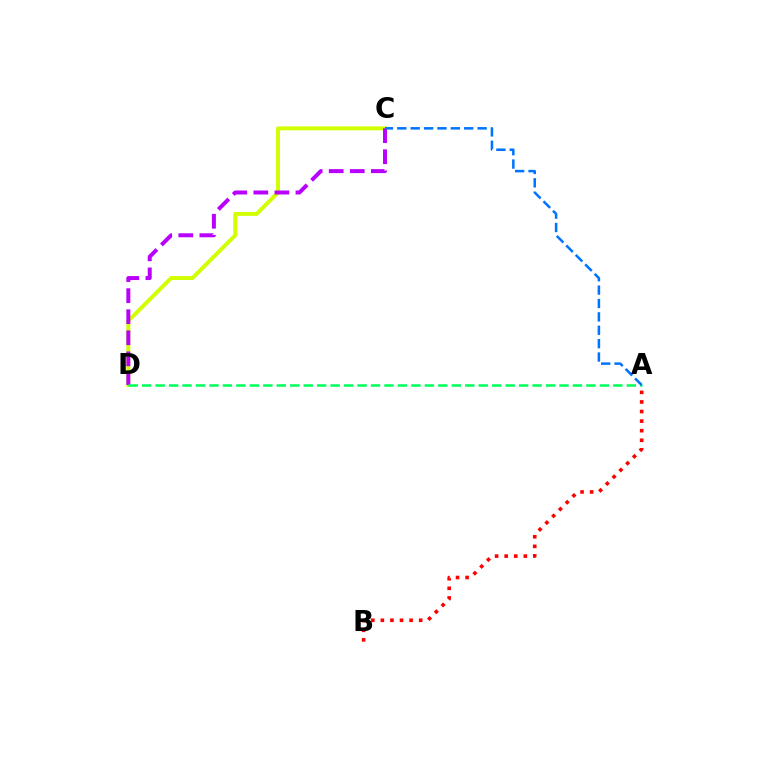{('C', 'D'): [{'color': '#d1ff00', 'line_style': 'solid', 'thickness': 2.83}, {'color': '#b900ff', 'line_style': 'dashed', 'thickness': 2.86}], ('A', 'D'): [{'color': '#00ff5c', 'line_style': 'dashed', 'thickness': 1.83}], ('A', 'B'): [{'color': '#ff0000', 'line_style': 'dotted', 'thickness': 2.6}], ('A', 'C'): [{'color': '#0074ff', 'line_style': 'dashed', 'thickness': 1.82}]}